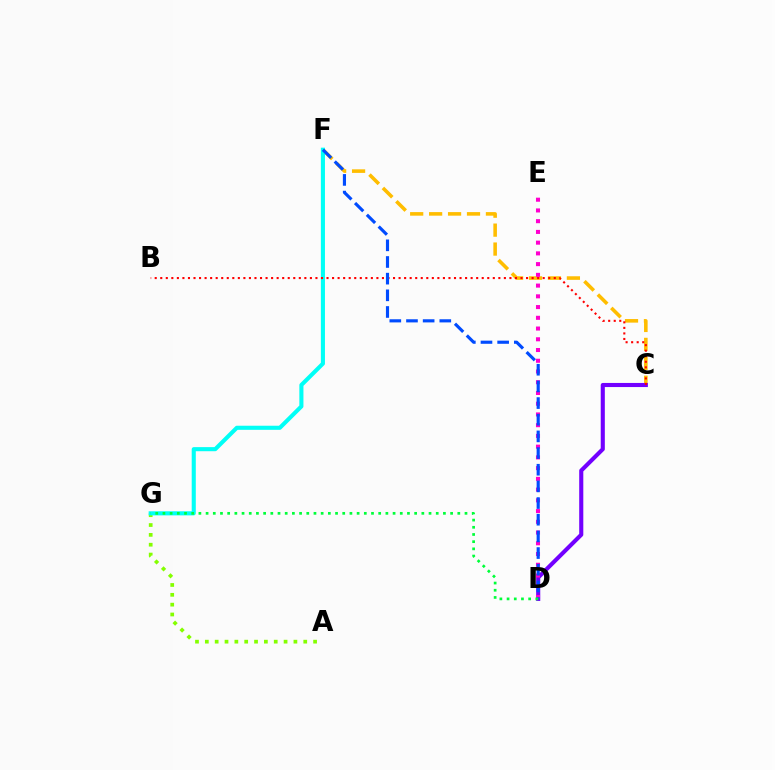{('C', 'F'): [{'color': '#ffbd00', 'line_style': 'dashed', 'thickness': 2.57}], ('C', 'D'): [{'color': '#7200ff', 'line_style': 'solid', 'thickness': 2.95}], ('A', 'G'): [{'color': '#84ff00', 'line_style': 'dotted', 'thickness': 2.67}], ('F', 'G'): [{'color': '#00fff6', 'line_style': 'solid', 'thickness': 2.95}], ('B', 'C'): [{'color': '#ff0000', 'line_style': 'dotted', 'thickness': 1.51}], ('D', 'E'): [{'color': '#ff00cf', 'line_style': 'dotted', 'thickness': 2.92}], ('D', 'F'): [{'color': '#004bff', 'line_style': 'dashed', 'thickness': 2.26}], ('D', 'G'): [{'color': '#00ff39', 'line_style': 'dotted', 'thickness': 1.95}]}